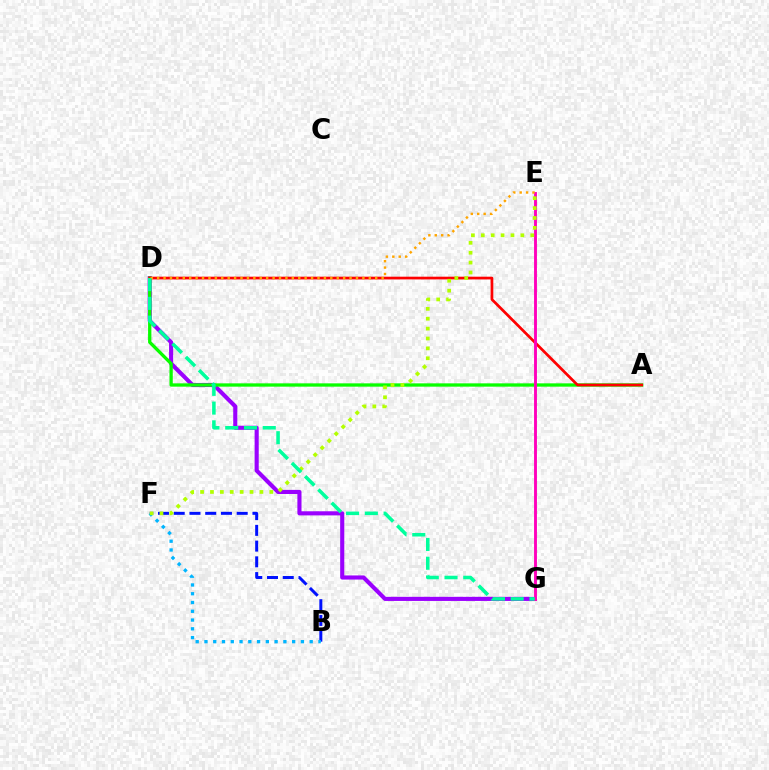{('D', 'G'): [{'color': '#9b00ff', 'line_style': 'solid', 'thickness': 2.96}, {'color': '#00ff9d', 'line_style': 'dashed', 'thickness': 2.55}], ('B', 'F'): [{'color': '#0010ff', 'line_style': 'dashed', 'thickness': 2.14}, {'color': '#00b5ff', 'line_style': 'dotted', 'thickness': 2.38}], ('A', 'D'): [{'color': '#08ff00', 'line_style': 'solid', 'thickness': 2.38}, {'color': '#ff0000', 'line_style': 'solid', 'thickness': 1.96}], ('E', 'G'): [{'color': '#ff00bd', 'line_style': 'solid', 'thickness': 2.08}], ('E', 'F'): [{'color': '#b3ff00', 'line_style': 'dotted', 'thickness': 2.69}], ('D', 'E'): [{'color': '#ffa500', 'line_style': 'dotted', 'thickness': 1.74}]}